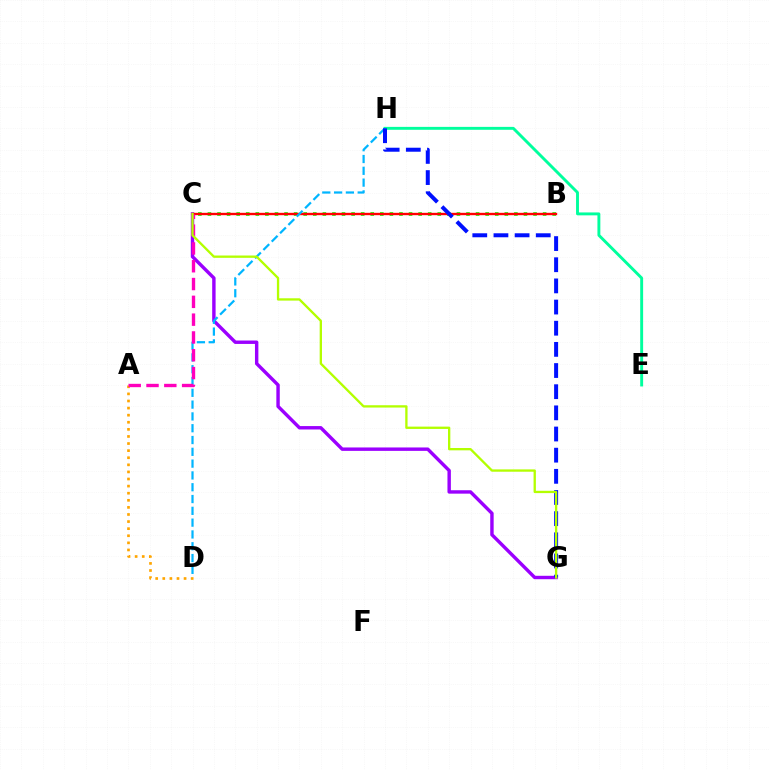{('A', 'D'): [{'color': '#ffa500', 'line_style': 'dotted', 'thickness': 1.93}], ('B', 'C'): [{'color': '#08ff00', 'line_style': 'dotted', 'thickness': 2.6}, {'color': '#ff0000', 'line_style': 'solid', 'thickness': 1.71}], ('C', 'G'): [{'color': '#9b00ff', 'line_style': 'solid', 'thickness': 2.46}, {'color': '#b3ff00', 'line_style': 'solid', 'thickness': 1.67}], ('E', 'H'): [{'color': '#00ff9d', 'line_style': 'solid', 'thickness': 2.09}], ('D', 'H'): [{'color': '#00b5ff', 'line_style': 'dashed', 'thickness': 1.6}], ('A', 'C'): [{'color': '#ff00bd', 'line_style': 'dashed', 'thickness': 2.42}], ('G', 'H'): [{'color': '#0010ff', 'line_style': 'dashed', 'thickness': 2.87}]}